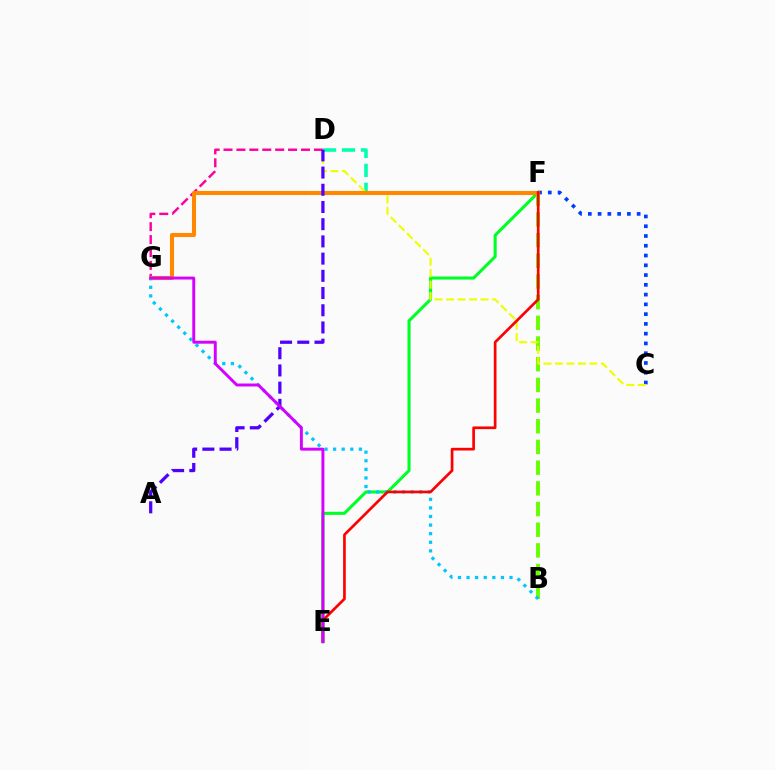{('D', 'F'): [{'color': '#00ffaf', 'line_style': 'dashed', 'thickness': 2.57}], ('E', 'F'): [{'color': '#00ff27', 'line_style': 'solid', 'thickness': 2.2}, {'color': '#ff0000', 'line_style': 'solid', 'thickness': 1.93}], ('C', 'F'): [{'color': '#003fff', 'line_style': 'dotted', 'thickness': 2.65}], ('D', 'G'): [{'color': '#ff00a0', 'line_style': 'dashed', 'thickness': 1.75}], ('B', 'F'): [{'color': '#66ff00', 'line_style': 'dashed', 'thickness': 2.81}], ('C', 'D'): [{'color': '#eeff00', 'line_style': 'dashed', 'thickness': 1.56}], ('F', 'G'): [{'color': '#ff8800', 'line_style': 'solid', 'thickness': 2.93}], ('B', 'G'): [{'color': '#00c7ff', 'line_style': 'dotted', 'thickness': 2.33}], ('A', 'D'): [{'color': '#4f00ff', 'line_style': 'dashed', 'thickness': 2.34}], ('E', 'G'): [{'color': '#d600ff', 'line_style': 'solid', 'thickness': 2.12}]}